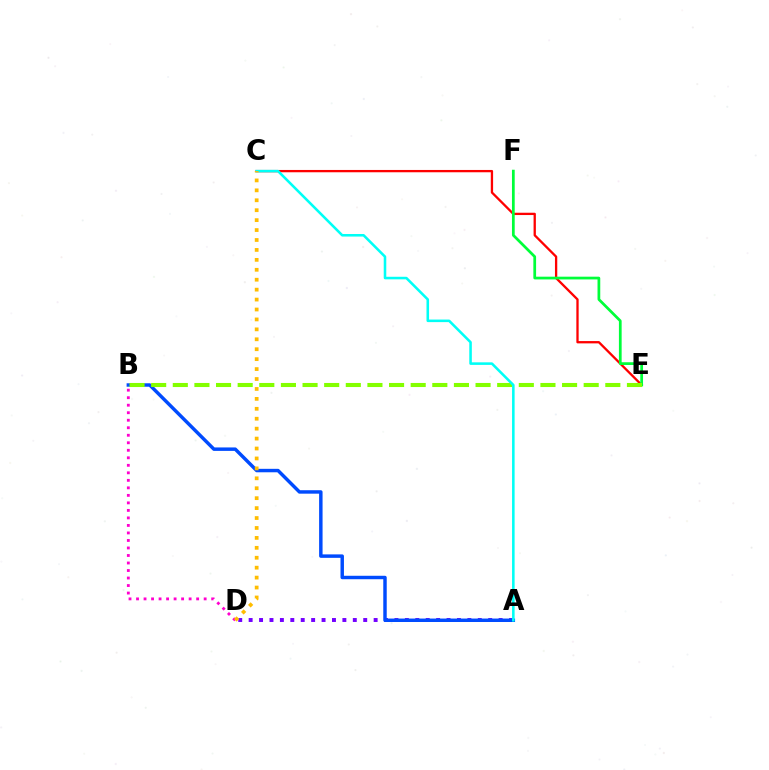{('A', 'D'): [{'color': '#7200ff', 'line_style': 'dotted', 'thickness': 2.83}], ('A', 'B'): [{'color': '#004bff', 'line_style': 'solid', 'thickness': 2.49}], ('C', 'E'): [{'color': '#ff0000', 'line_style': 'solid', 'thickness': 1.66}], ('E', 'F'): [{'color': '#00ff39', 'line_style': 'solid', 'thickness': 1.97}], ('B', 'E'): [{'color': '#84ff00', 'line_style': 'dashed', 'thickness': 2.94}], ('B', 'D'): [{'color': '#ff00cf', 'line_style': 'dotted', 'thickness': 2.04}], ('A', 'C'): [{'color': '#00fff6', 'line_style': 'solid', 'thickness': 1.84}], ('C', 'D'): [{'color': '#ffbd00', 'line_style': 'dotted', 'thickness': 2.7}]}